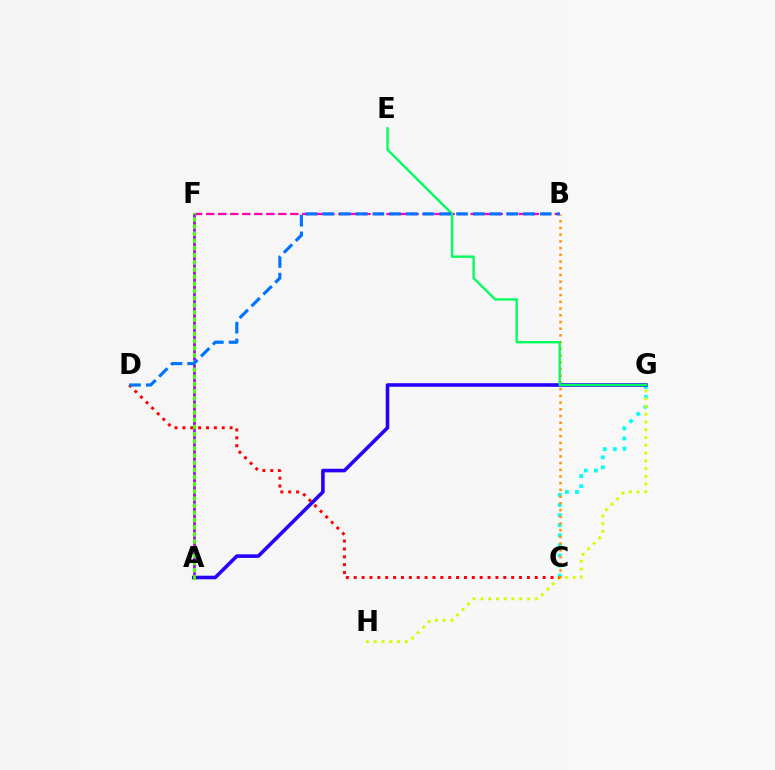{('B', 'F'): [{'color': '#ff00ac', 'line_style': 'dashed', 'thickness': 1.63}], ('C', 'G'): [{'color': '#00fff6', 'line_style': 'dotted', 'thickness': 2.74}], ('G', 'H'): [{'color': '#d1ff00', 'line_style': 'dotted', 'thickness': 2.11}], ('C', 'D'): [{'color': '#ff0000', 'line_style': 'dotted', 'thickness': 2.14}], ('B', 'C'): [{'color': '#ff9400', 'line_style': 'dotted', 'thickness': 1.82}], ('A', 'G'): [{'color': '#2500ff', 'line_style': 'solid', 'thickness': 2.58}], ('A', 'F'): [{'color': '#3dff00', 'line_style': 'solid', 'thickness': 2.06}, {'color': '#b900ff', 'line_style': 'dotted', 'thickness': 1.94}], ('E', 'G'): [{'color': '#00ff5c', 'line_style': 'solid', 'thickness': 1.7}], ('B', 'D'): [{'color': '#0074ff', 'line_style': 'dashed', 'thickness': 2.27}]}